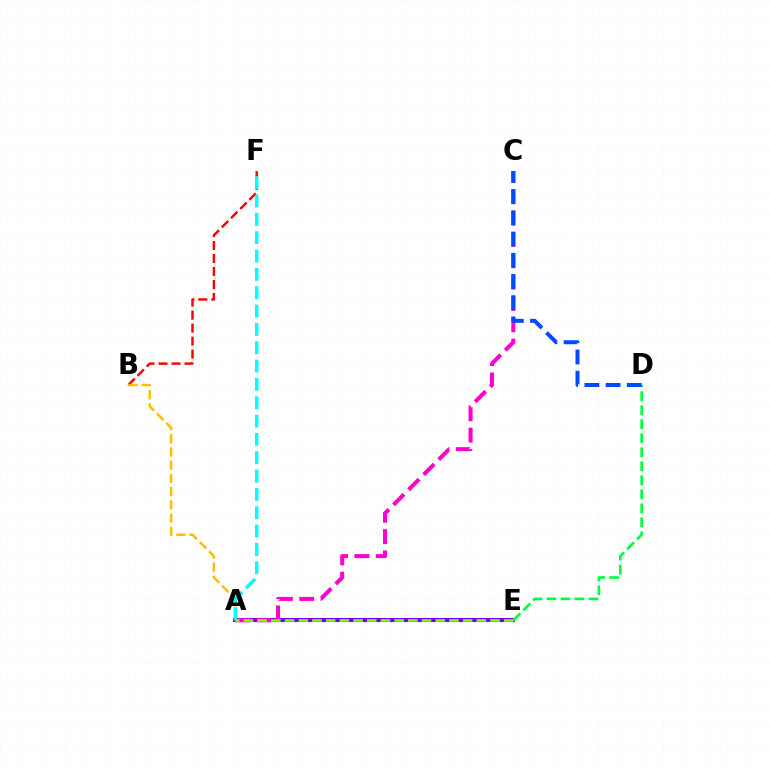{('A', 'E'): [{'color': '#7200ff', 'line_style': 'solid', 'thickness': 2.94}, {'color': '#84ff00', 'line_style': 'dashed', 'thickness': 1.86}], ('A', 'C'): [{'color': '#ff00cf', 'line_style': 'dashed', 'thickness': 2.9}], ('B', 'F'): [{'color': '#ff0000', 'line_style': 'dashed', 'thickness': 1.77}], ('D', 'E'): [{'color': '#00ff39', 'line_style': 'dashed', 'thickness': 1.9}], ('C', 'D'): [{'color': '#004bff', 'line_style': 'dashed', 'thickness': 2.88}], ('A', 'B'): [{'color': '#ffbd00', 'line_style': 'dashed', 'thickness': 1.8}], ('A', 'F'): [{'color': '#00fff6', 'line_style': 'dashed', 'thickness': 2.49}]}